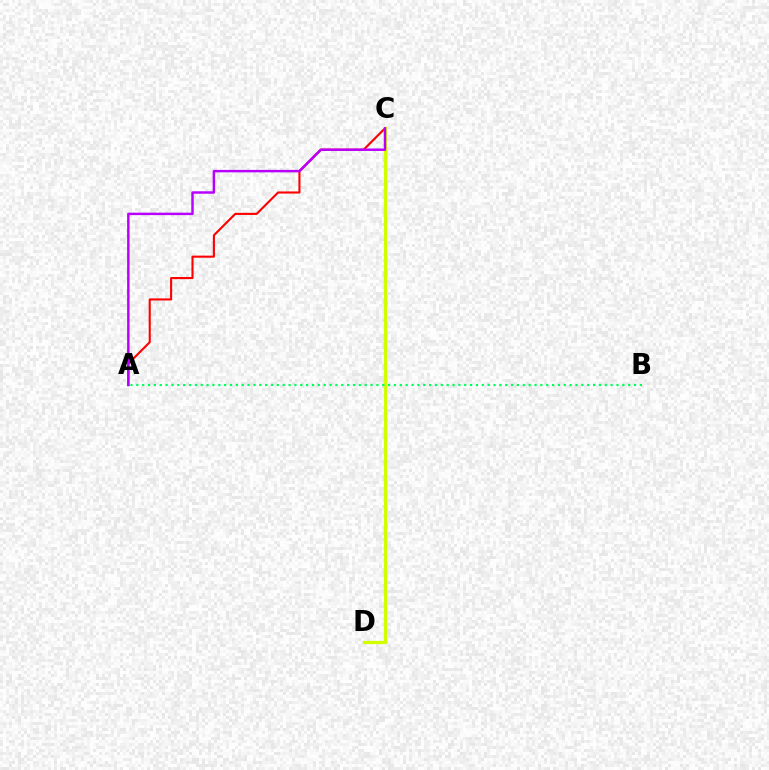{('C', 'D'): [{'color': '#0074ff', 'line_style': 'solid', 'thickness': 2.0}, {'color': '#d1ff00', 'line_style': 'solid', 'thickness': 2.34}], ('A', 'C'): [{'color': '#ff0000', 'line_style': 'solid', 'thickness': 1.51}, {'color': '#b900ff', 'line_style': 'solid', 'thickness': 1.77}], ('A', 'B'): [{'color': '#00ff5c', 'line_style': 'dotted', 'thickness': 1.59}]}